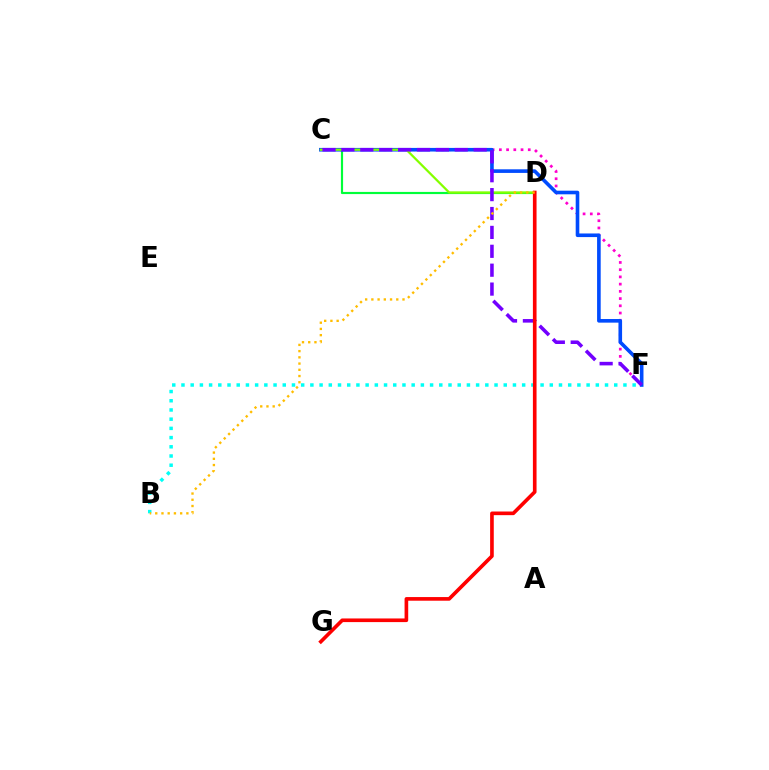{('B', 'F'): [{'color': '#00fff6', 'line_style': 'dotted', 'thickness': 2.5}], ('C', 'D'): [{'color': '#00ff39', 'line_style': 'solid', 'thickness': 1.56}, {'color': '#84ff00', 'line_style': 'solid', 'thickness': 1.61}], ('C', 'F'): [{'color': '#ff00cf', 'line_style': 'dotted', 'thickness': 1.96}, {'color': '#004bff', 'line_style': 'solid', 'thickness': 2.6}, {'color': '#7200ff', 'line_style': 'dashed', 'thickness': 2.57}], ('D', 'G'): [{'color': '#ff0000', 'line_style': 'solid', 'thickness': 2.62}], ('B', 'D'): [{'color': '#ffbd00', 'line_style': 'dotted', 'thickness': 1.69}]}